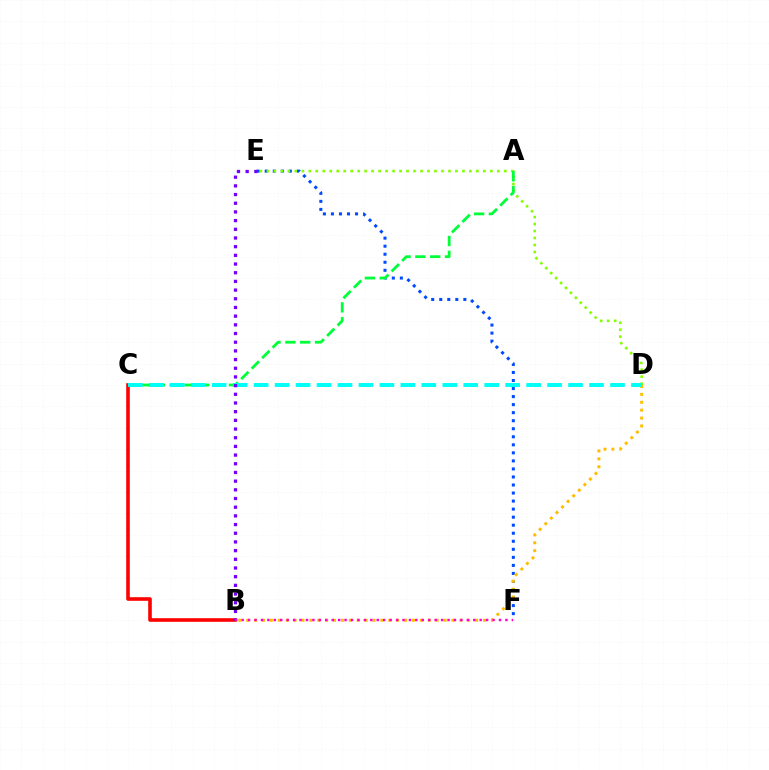{('E', 'F'): [{'color': '#004bff', 'line_style': 'dotted', 'thickness': 2.18}], ('B', 'D'): [{'color': '#ffbd00', 'line_style': 'dotted', 'thickness': 2.14}], ('D', 'E'): [{'color': '#84ff00', 'line_style': 'dotted', 'thickness': 1.9}], ('A', 'C'): [{'color': '#00ff39', 'line_style': 'dashed', 'thickness': 2.01}], ('B', 'C'): [{'color': '#ff0000', 'line_style': 'solid', 'thickness': 2.59}], ('C', 'D'): [{'color': '#00fff6', 'line_style': 'dashed', 'thickness': 2.85}], ('B', 'E'): [{'color': '#7200ff', 'line_style': 'dotted', 'thickness': 2.36}], ('B', 'F'): [{'color': '#ff00cf', 'line_style': 'dotted', 'thickness': 1.75}]}